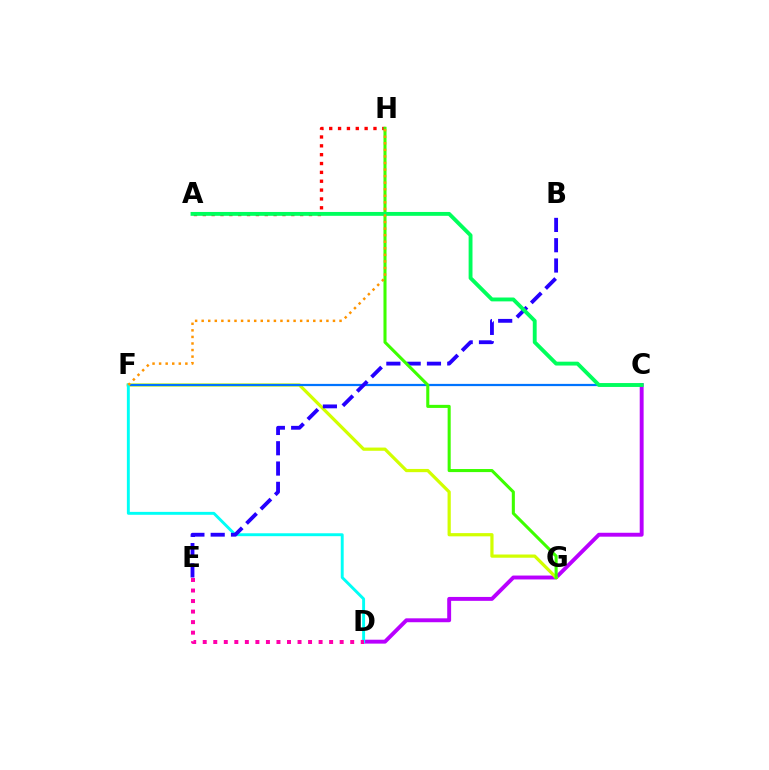{('C', 'D'): [{'color': '#b900ff', 'line_style': 'solid', 'thickness': 2.81}], ('A', 'H'): [{'color': '#ff0000', 'line_style': 'dotted', 'thickness': 2.4}], ('F', 'G'): [{'color': '#d1ff00', 'line_style': 'solid', 'thickness': 2.32}], ('C', 'F'): [{'color': '#0074ff', 'line_style': 'solid', 'thickness': 1.61}], ('D', 'F'): [{'color': '#00fff6', 'line_style': 'solid', 'thickness': 2.09}], ('D', 'E'): [{'color': '#ff00ac', 'line_style': 'dotted', 'thickness': 2.86}], ('B', 'E'): [{'color': '#2500ff', 'line_style': 'dashed', 'thickness': 2.76}], ('G', 'H'): [{'color': '#3dff00', 'line_style': 'solid', 'thickness': 2.21}], ('A', 'C'): [{'color': '#00ff5c', 'line_style': 'solid', 'thickness': 2.79}], ('F', 'H'): [{'color': '#ff9400', 'line_style': 'dotted', 'thickness': 1.78}]}